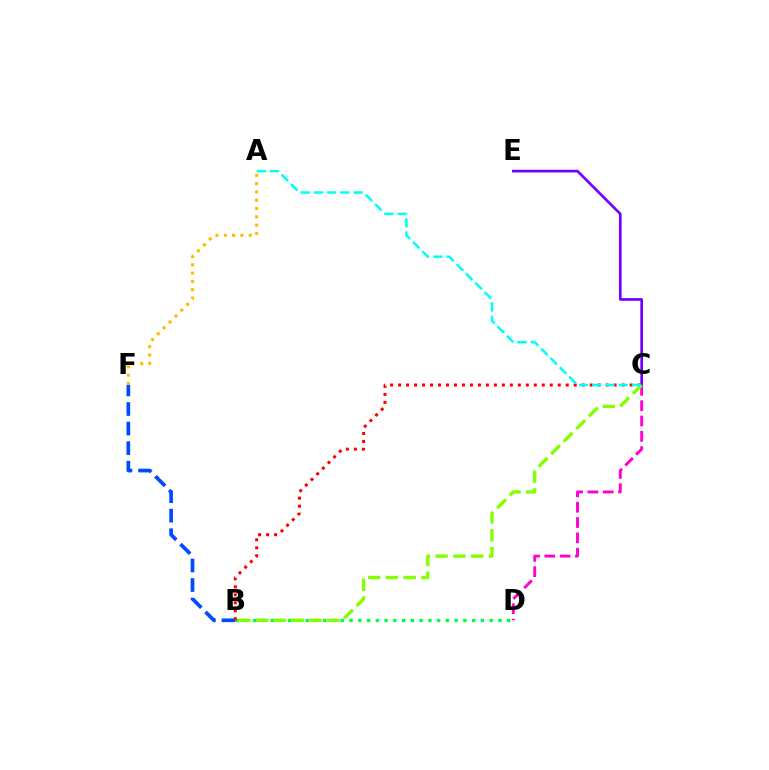{('B', 'D'): [{'color': '#00ff39', 'line_style': 'dotted', 'thickness': 2.38}], ('B', 'F'): [{'color': '#004bff', 'line_style': 'dashed', 'thickness': 2.66}], ('C', 'D'): [{'color': '#ff00cf', 'line_style': 'dashed', 'thickness': 2.08}], ('C', 'E'): [{'color': '#7200ff', 'line_style': 'solid', 'thickness': 1.94}], ('B', 'C'): [{'color': '#ff0000', 'line_style': 'dotted', 'thickness': 2.17}, {'color': '#84ff00', 'line_style': 'dashed', 'thickness': 2.42}], ('A', 'F'): [{'color': '#ffbd00', 'line_style': 'dotted', 'thickness': 2.26}], ('A', 'C'): [{'color': '#00fff6', 'line_style': 'dashed', 'thickness': 1.79}]}